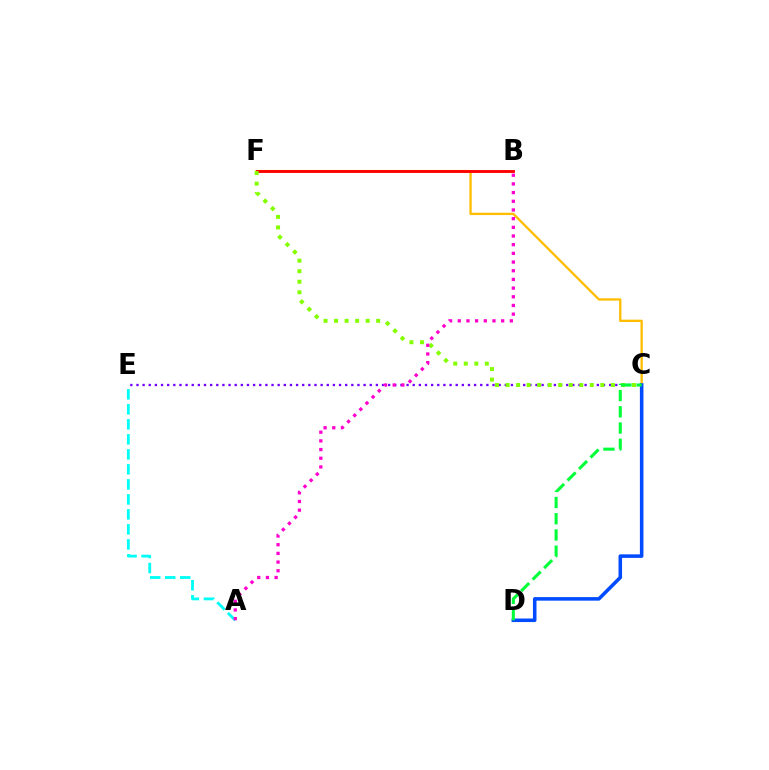{('C', 'F'): [{'color': '#ffbd00', 'line_style': 'solid', 'thickness': 1.67}, {'color': '#84ff00', 'line_style': 'dotted', 'thickness': 2.86}], ('B', 'F'): [{'color': '#ff0000', 'line_style': 'solid', 'thickness': 2.06}], ('C', 'E'): [{'color': '#7200ff', 'line_style': 'dotted', 'thickness': 1.67}], ('A', 'E'): [{'color': '#00fff6', 'line_style': 'dashed', 'thickness': 2.04}], ('C', 'D'): [{'color': '#004bff', 'line_style': 'solid', 'thickness': 2.55}, {'color': '#00ff39', 'line_style': 'dashed', 'thickness': 2.2}], ('A', 'B'): [{'color': '#ff00cf', 'line_style': 'dotted', 'thickness': 2.36}]}